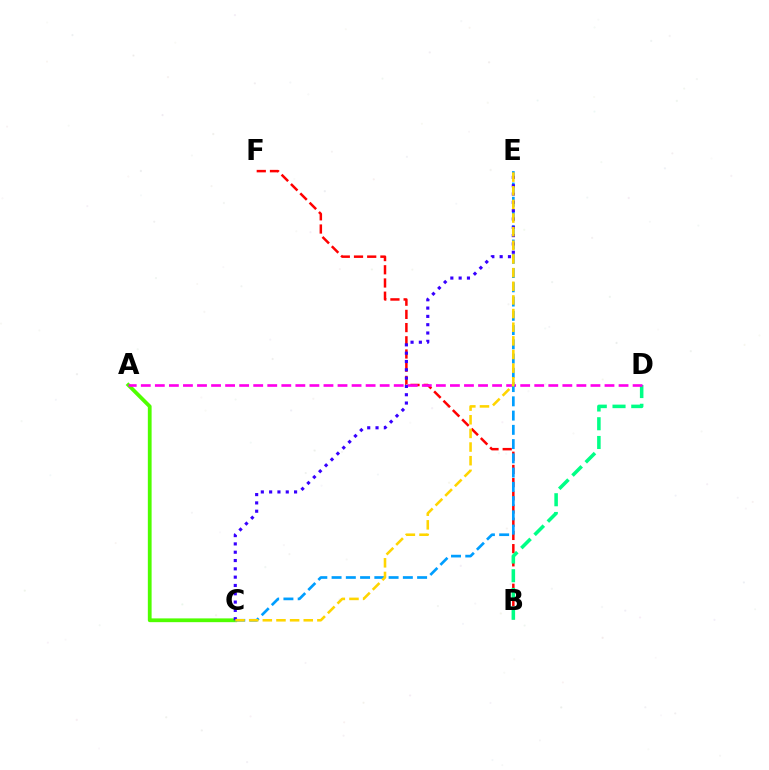{('B', 'F'): [{'color': '#ff0000', 'line_style': 'dashed', 'thickness': 1.79}], ('B', 'D'): [{'color': '#00ff86', 'line_style': 'dashed', 'thickness': 2.55}], ('A', 'C'): [{'color': '#4fff00', 'line_style': 'solid', 'thickness': 2.72}], ('A', 'D'): [{'color': '#ff00ed', 'line_style': 'dashed', 'thickness': 1.91}], ('C', 'E'): [{'color': '#009eff', 'line_style': 'dashed', 'thickness': 1.94}, {'color': '#3700ff', 'line_style': 'dotted', 'thickness': 2.26}, {'color': '#ffd500', 'line_style': 'dashed', 'thickness': 1.85}]}